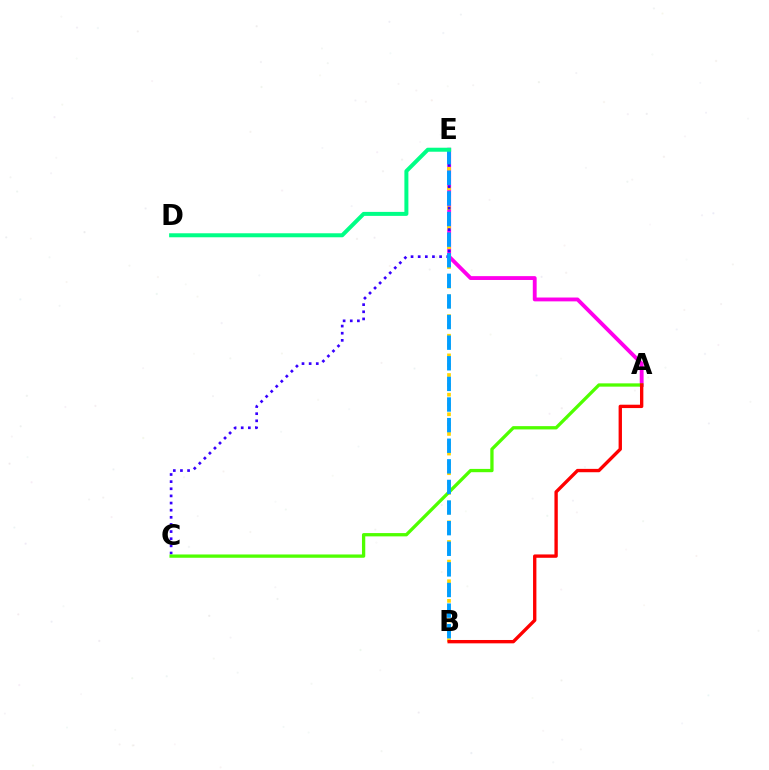{('A', 'E'): [{'color': '#ff00ed', 'line_style': 'solid', 'thickness': 2.77}], ('B', 'E'): [{'color': '#ffd500', 'line_style': 'dotted', 'thickness': 2.67}, {'color': '#009eff', 'line_style': 'dashed', 'thickness': 2.8}], ('C', 'E'): [{'color': '#3700ff', 'line_style': 'dotted', 'thickness': 1.94}], ('A', 'C'): [{'color': '#4fff00', 'line_style': 'solid', 'thickness': 2.37}], ('A', 'B'): [{'color': '#ff0000', 'line_style': 'solid', 'thickness': 2.41}], ('D', 'E'): [{'color': '#00ff86', 'line_style': 'solid', 'thickness': 2.88}]}